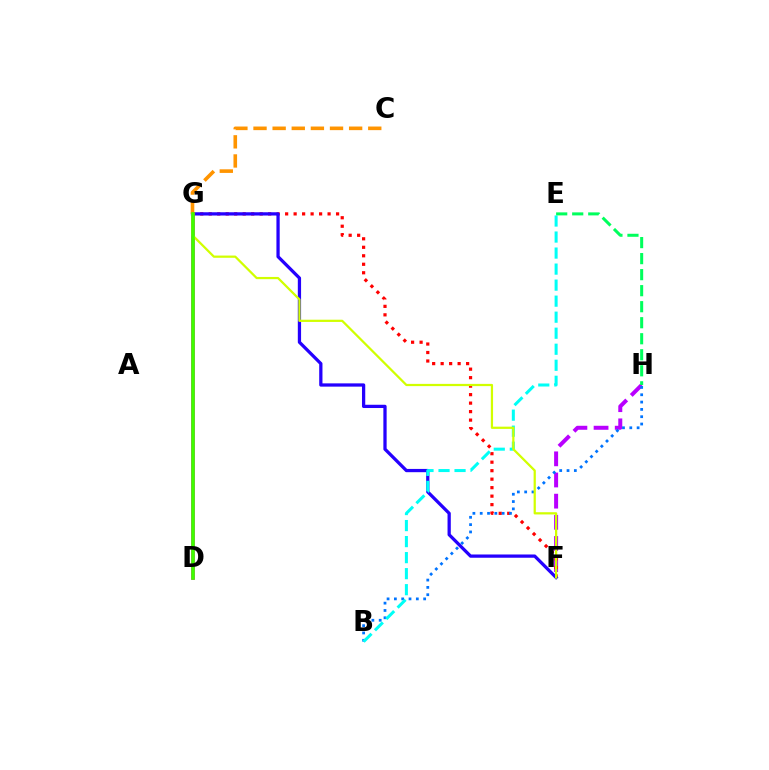{('F', 'H'): [{'color': '#b900ff', 'line_style': 'dashed', 'thickness': 2.87}], ('F', 'G'): [{'color': '#ff0000', 'line_style': 'dotted', 'thickness': 2.31}, {'color': '#2500ff', 'line_style': 'solid', 'thickness': 2.35}, {'color': '#d1ff00', 'line_style': 'solid', 'thickness': 1.61}], ('B', 'H'): [{'color': '#0074ff', 'line_style': 'dotted', 'thickness': 1.99}], ('D', 'G'): [{'color': '#ff00ac', 'line_style': 'solid', 'thickness': 2.58}, {'color': '#3dff00', 'line_style': 'solid', 'thickness': 2.59}], ('B', 'E'): [{'color': '#00fff6', 'line_style': 'dashed', 'thickness': 2.18}], ('E', 'H'): [{'color': '#00ff5c', 'line_style': 'dashed', 'thickness': 2.18}], ('C', 'G'): [{'color': '#ff9400', 'line_style': 'dashed', 'thickness': 2.6}]}